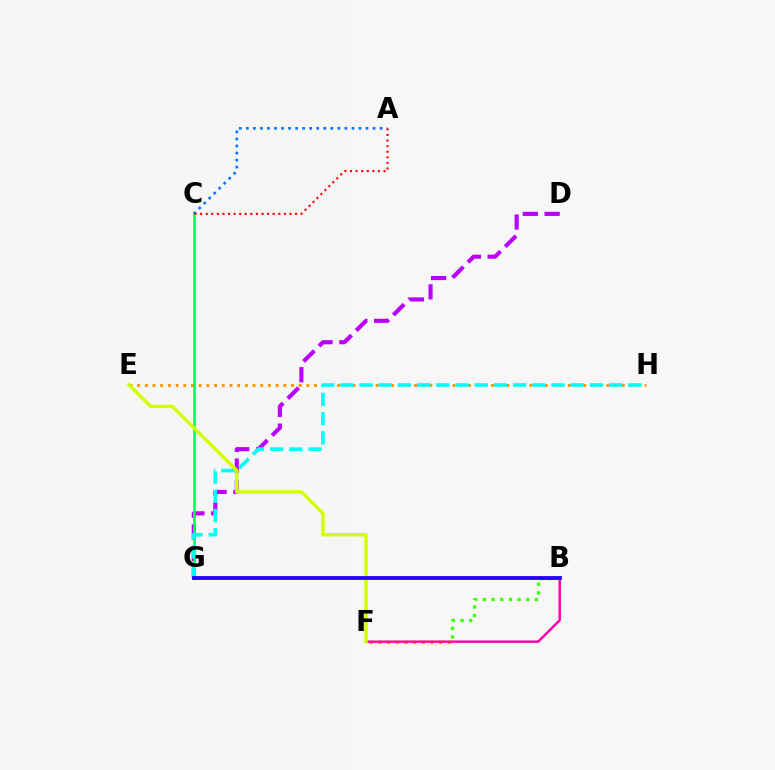{('E', 'H'): [{'color': '#ff9400', 'line_style': 'dotted', 'thickness': 2.09}], ('B', 'F'): [{'color': '#3dff00', 'line_style': 'dotted', 'thickness': 2.36}, {'color': '#ff00ac', 'line_style': 'solid', 'thickness': 1.77}], ('A', 'C'): [{'color': '#0074ff', 'line_style': 'dotted', 'thickness': 1.91}, {'color': '#ff0000', 'line_style': 'dotted', 'thickness': 1.52}], ('D', 'G'): [{'color': '#b900ff', 'line_style': 'dashed', 'thickness': 2.96}], ('C', 'G'): [{'color': '#00ff5c', 'line_style': 'solid', 'thickness': 1.82}], ('G', 'H'): [{'color': '#00fff6', 'line_style': 'dashed', 'thickness': 2.61}], ('E', 'F'): [{'color': '#d1ff00', 'line_style': 'solid', 'thickness': 2.51}], ('B', 'G'): [{'color': '#2500ff', 'line_style': 'solid', 'thickness': 2.74}]}